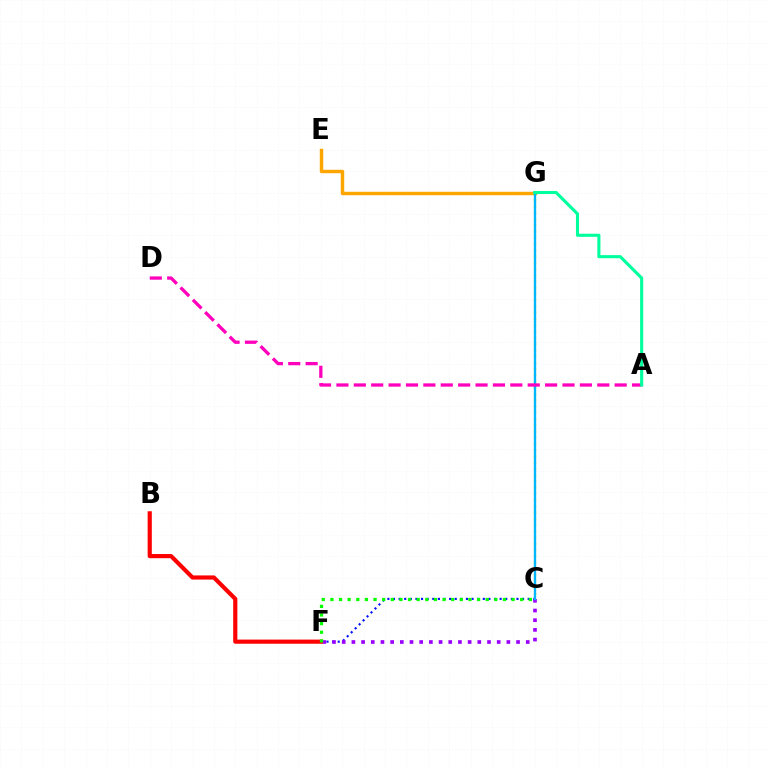{('C', 'F'): [{'color': '#0010ff', 'line_style': 'dotted', 'thickness': 1.53}, {'color': '#9b00ff', 'line_style': 'dotted', 'thickness': 2.63}, {'color': '#08ff00', 'line_style': 'dotted', 'thickness': 2.34}], ('B', 'F'): [{'color': '#ff0000', 'line_style': 'solid', 'thickness': 2.99}], ('E', 'G'): [{'color': '#ffa500', 'line_style': 'solid', 'thickness': 2.46}], ('C', 'G'): [{'color': '#b3ff00', 'line_style': 'dotted', 'thickness': 1.7}, {'color': '#00b5ff', 'line_style': 'solid', 'thickness': 1.69}], ('A', 'D'): [{'color': '#ff00bd', 'line_style': 'dashed', 'thickness': 2.36}], ('A', 'G'): [{'color': '#00ff9d', 'line_style': 'solid', 'thickness': 2.24}]}